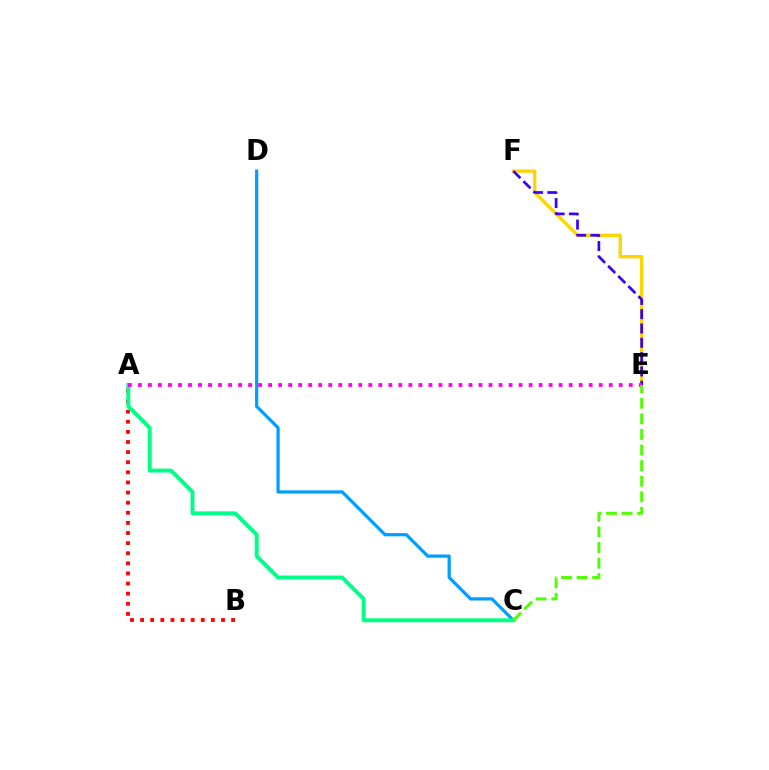{('E', 'F'): [{'color': '#ffd500', 'line_style': 'solid', 'thickness': 2.39}, {'color': '#3700ff', 'line_style': 'dashed', 'thickness': 1.94}], ('C', 'D'): [{'color': '#009eff', 'line_style': 'solid', 'thickness': 2.32}], ('A', 'B'): [{'color': '#ff0000', 'line_style': 'dotted', 'thickness': 2.75}], ('A', 'C'): [{'color': '#00ff86', 'line_style': 'solid', 'thickness': 2.84}], ('A', 'E'): [{'color': '#ff00ed', 'line_style': 'dotted', 'thickness': 2.72}], ('C', 'E'): [{'color': '#4fff00', 'line_style': 'dashed', 'thickness': 2.12}]}